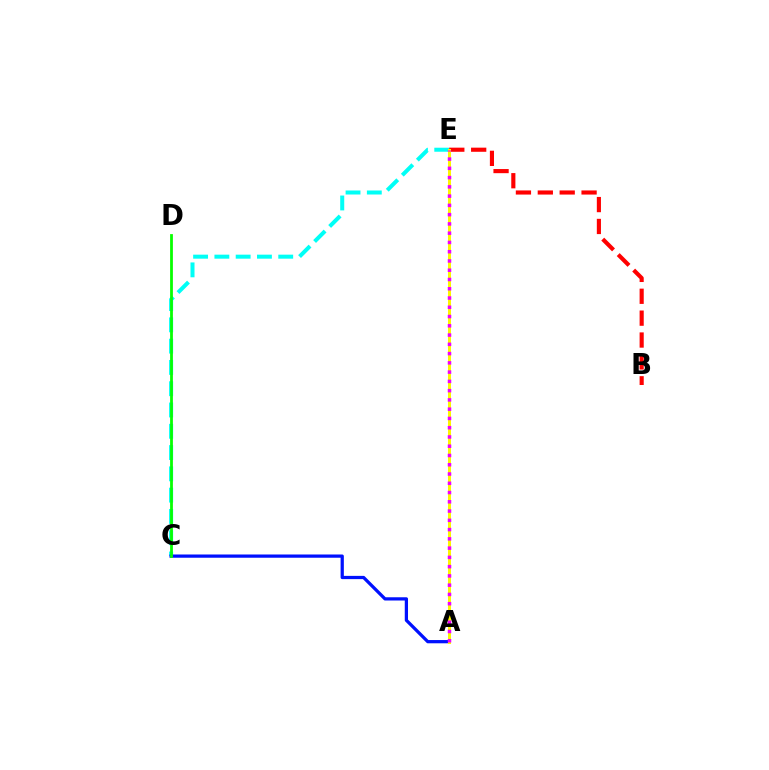{('C', 'E'): [{'color': '#00fff6', 'line_style': 'dashed', 'thickness': 2.89}], ('A', 'C'): [{'color': '#0010ff', 'line_style': 'solid', 'thickness': 2.34}], ('B', 'E'): [{'color': '#ff0000', 'line_style': 'dashed', 'thickness': 2.97}], ('A', 'E'): [{'color': '#fcf500', 'line_style': 'solid', 'thickness': 2.17}, {'color': '#ee00ff', 'line_style': 'dotted', 'thickness': 2.52}], ('C', 'D'): [{'color': '#08ff00', 'line_style': 'solid', 'thickness': 2.0}]}